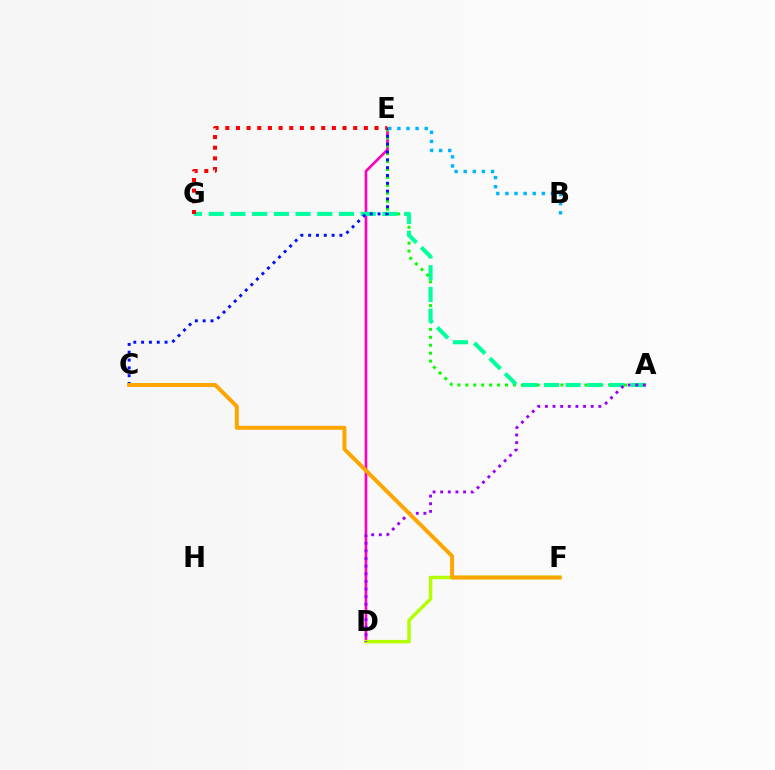{('D', 'E'): [{'color': '#ff00bd', 'line_style': 'solid', 'thickness': 1.92}], ('A', 'E'): [{'color': '#08ff00', 'line_style': 'dotted', 'thickness': 2.16}], ('A', 'G'): [{'color': '#00ff9d', 'line_style': 'dashed', 'thickness': 2.95}], ('D', 'F'): [{'color': '#b3ff00', 'line_style': 'solid', 'thickness': 2.5}], ('C', 'E'): [{'color': '#0010ff', 'line_style': 'dotted', 'thickness': 2.12}], ('E', 'G'): [{'color': '#ff0000', 'line_style': 'dotted', 'thickness': 2.9}], ('B', 'E'): [{'color': '#00b5ff', 'line_style': 'dotted', 'thickness': 2.47}], ('A', 'D'): [{'color': '#9b00ff', 'line_style': 'dotted', 'thickness': 2.07}], ('C', 'F'): [{'color': '#ffa500', 'line_style': 'solid', 'thickness': 2.86}]}